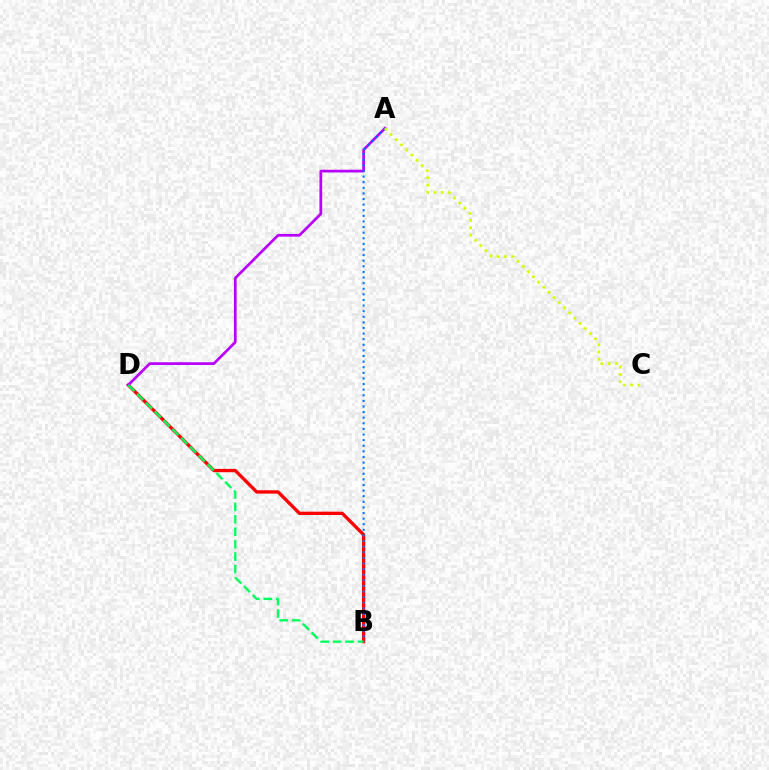{('B', 'D'): [{'color': '#ff0000', 'line_style': 'solid', 'thickness': 2.4}, {'color': '#00ff5c', 'line_style': 'dashed', 'thickness': 1.69}], ('A', 'D'): [{'color': '#b900ff', 'line_style': 'solid', 'thickness': 1.96}], ('A', 'B'): [{'color': '#0074ff', 'line_style': 'dotted', 'thickness': 1.52}], ('A', 'C'): [{'color': '#d1ff00', 'line_style': 'dotted', 'thickness': 1.98}]}